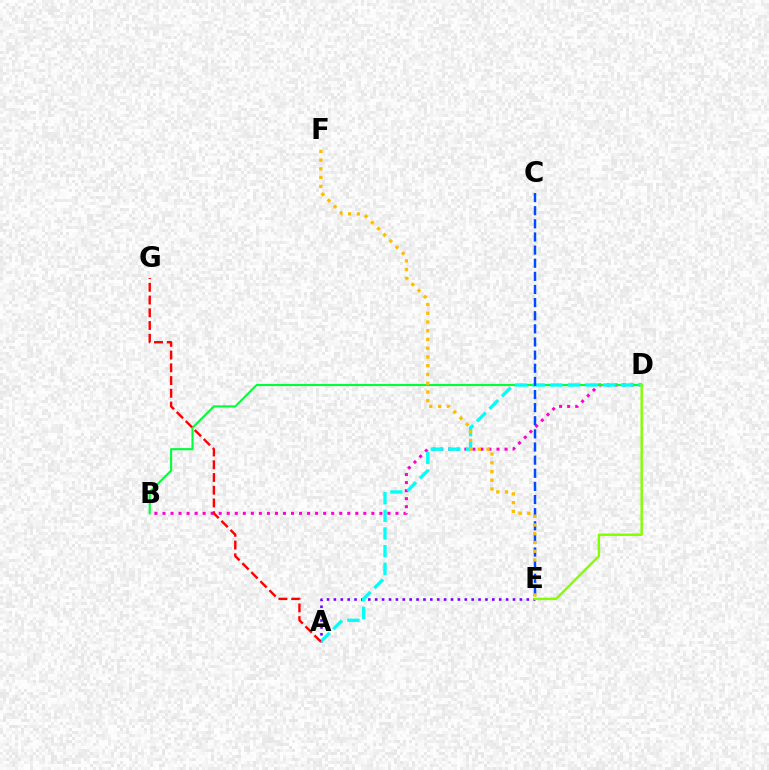{('B', 'D'): [{'color': '#ff00cf', 'line_style': 'dotted', 'thickness': 2.18}, {'color': '#00ff39', 'line_style': 'solid', 'thickness': 1.52}], ('A', 'E'): [{'color': '#7200ff', 'line_style': 'dotted', 'thickness': 1.87}], ('A', 'D'): [{'color': '#00fff6', 'line_style': 'dashed', 'thickness': 2.4}], ('C', 'E'): [{'color': '#004bff', 'line_style': 'dashed', 'thickness': 1.78}], ('A', 'G'): [{'color': '#ff0000', 'line_style': 'dashed', 'thickness': 1.73}], ('E', 'F'): [{'color': '#ffbd00', 'line_style': 'dotted', 'thickness': 2.38}], ('D', 'E'): [{'color': '#84ff00', 'line_style': 'solid', 'thickness': 1.75}]}